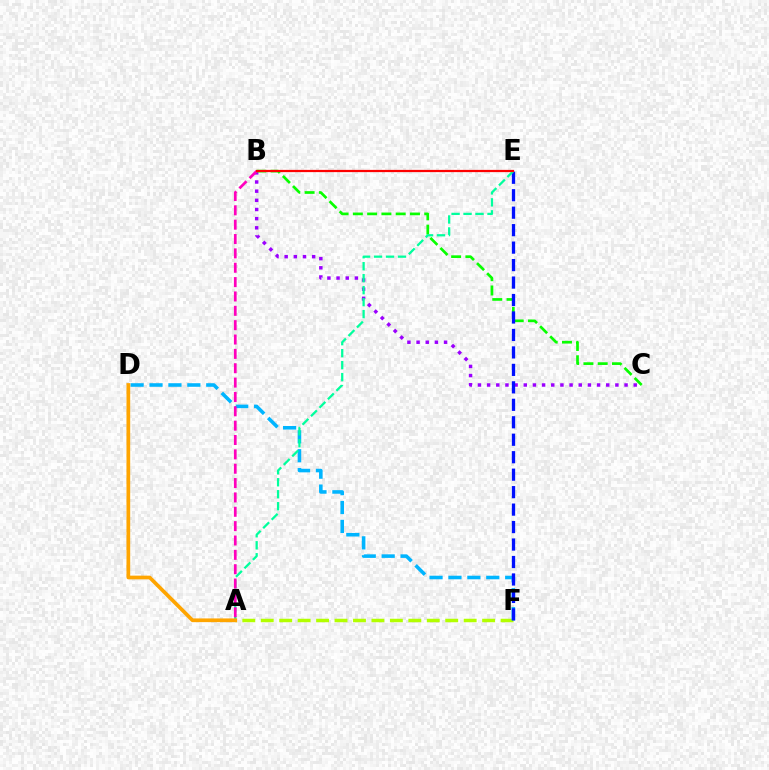{('A', 'F'): [{'color': '#b3ff00', 'line_style': 'dashed', 'thickness': 2.51}], ('D', 'F'): [{'color': '#00b5ff', 'line_style': 'dashed', 'thickness': 2.57}], ('B', 'C'): [{'color': '#9b00ff', 'line_style': 'dotted', 'thickness': 2.49}, {'color': '#08ff00', 'line_style': 'dashed', 'thickness': 1.94}], ('E', 'F'): [{'color': '#0010ff', 'line_style': 'dashed', 'thickness': 2.37}], ('A', 'E'): [{'color': '#00ff9d', 'line_style': 'dashed', 'thickness': 1.63}], ('A', 'B'): [{'color': '#ff00bd', 'line_style': 'dashed', 'thickness': 1.95}], ('A', 'D'): [{'color': '#ffa500', 'line_style': 'solid', 'thickness': 2.67}], ('B', 'E'): [{'color': '#ff0000', 'line_style': 'solid', 'thickness': 1.61}]}